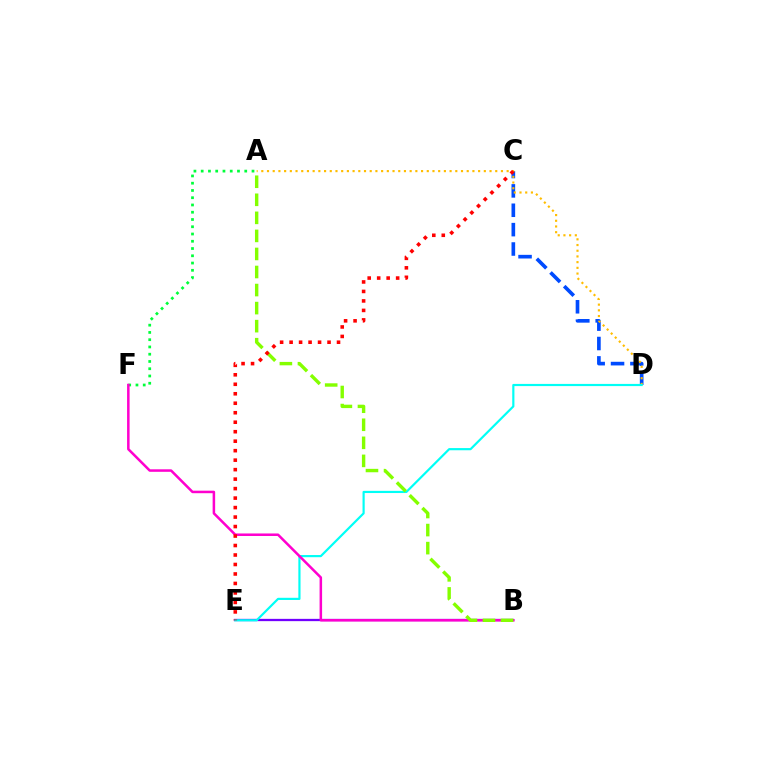{('C', 'D'): [{'color': '#004bff', 'line_style': 'dashed', 'thickness': 2.63}], ('B', 'E'): [{'color': '#7200ff', 'line_style': 'solid', 'thickness': 1.65}], ('A', 'F'): [{'color': '#00ff39', 'line_style': 'dotted', 'thickness': 1.97}], ('A', 'D'): [{'color': '#ffbd00', 'line_style': 'dotted', 'thickness': 1.55}], ('D', 'E'): [{'color': '#00fff6', 'line_style': 'solid', 'thickness': 1.57}], ('B', 'F'): [{'color': '#ff00cf', 'line_style': 'solid', 'thickness': 1.82}], ('A', 'B'): [{'color': '#84ff00', 'line_style': 'dashed', 'thickness': 2.45}], ('C', 'E'): [{'color': '#ff0000', 'line_style': 'dotted', 'thickness': 2.58}]}